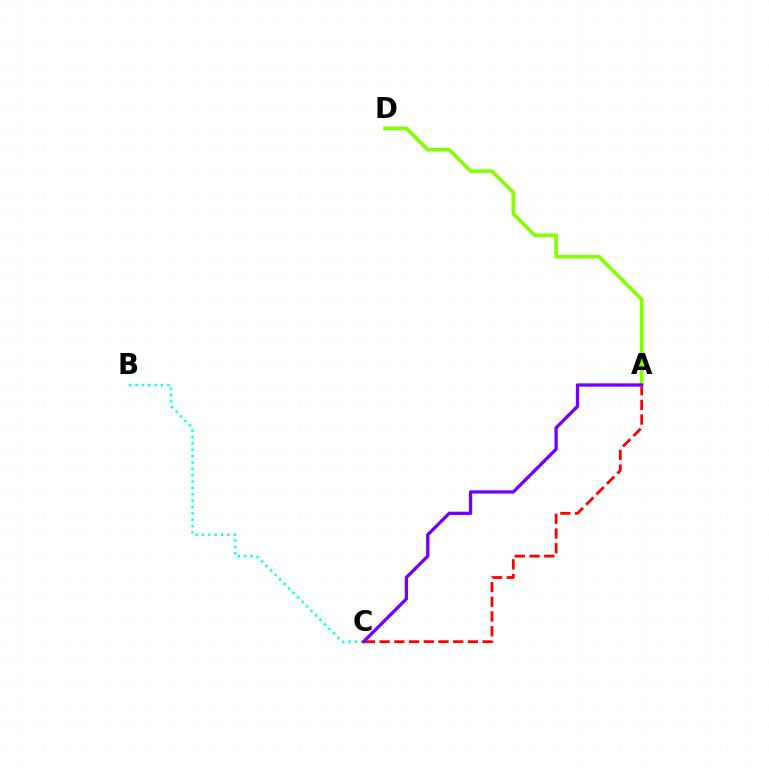{('A', 'C'): [{'color': '#ff0000', 'line_style': 'dashed', 'thickness': 2.0}, {'color': '#7200ff', 'line_style': 'solid', 'thickness': 2.38}], ('B', 'C'): [{'color': '#00fff6', 'line_style': 'dotted', 'thickness': 1.73}], ('A', 'D'): [{'color': '#84ff00', 'line_style': 'solid', 'thickness': 2.61}]}